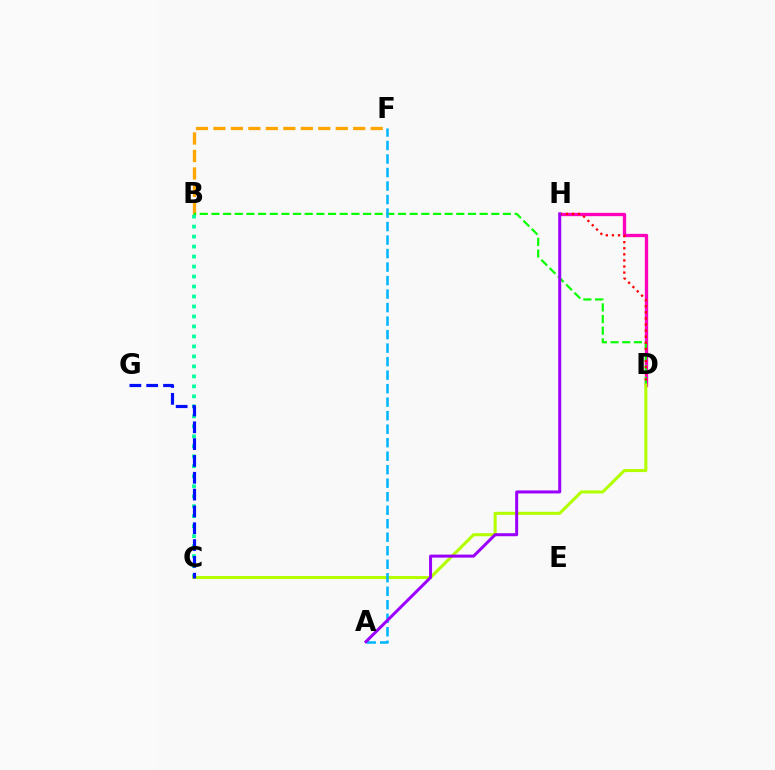{('D', 'H'): [{'color': '#ff00bd', 'line_style': 'solid', 'thickness': 2.4}, {'color': '#ff0000', 'line_style': 'dotted', 'thickness': 1.65}], ('B', 'C'): [{'color': '#00ff9d', 'line_style': 'dotted', 'thickness': 2.71}], ('B', 'F'): [{'color': '#ffa500', 'line_style': 'dashed', 'thickness': 2.37}], ('B', 'D'): [{'color': '#08ff00', 'line_style': 'dashed', 'thickness': 1.58}], ('C', 'D'): [{'color': '#b3ff00', 'line_style': 'solid', 'thickness': 2.2}], ('A', 'F'): [{'color': '#00b5ff', 'line_style': 'dashed', 'thickness': 1.83}], ('A', 'H'): [{'color': '#9b00ff', 'line_style': 'solid', 'thickness': 2.17}], ('C', 'G'): [{'color': '#0010ff', 'line_style': 'dashed', 'thickness': 2.29}]}